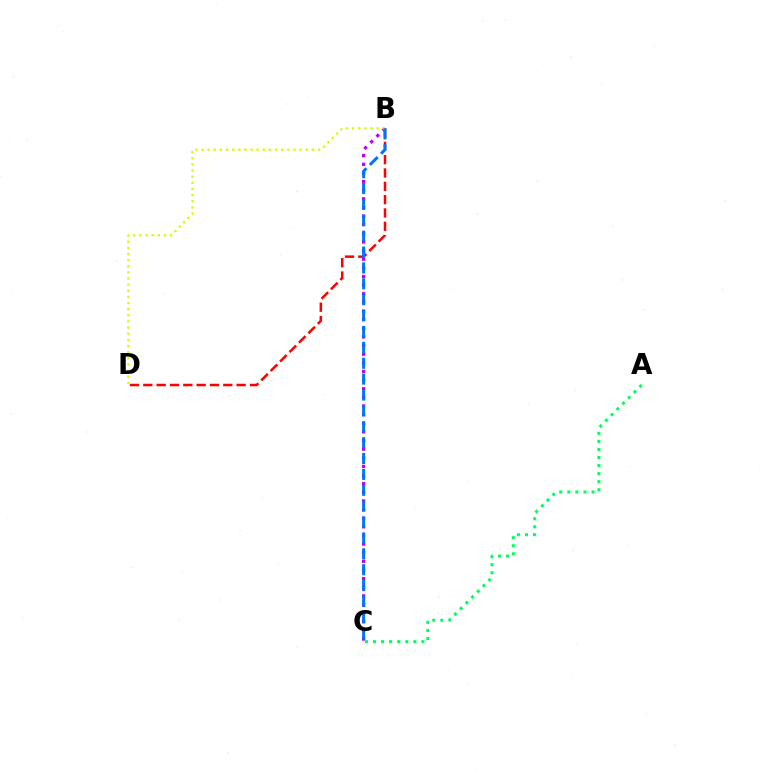{('B', 'C'): [{'color': '#b900ff', 'line_style': 'dotted', 'thickness': 2.35}, {'color': '#0074ff', 'line_style': 'dashed', 'thickness': 2.16}], ('A', 'C'): [{'color': '#00ff5c', 'line_style': 'dotted', 'thickness': 2.19}], ('B', 'D'): [{'color': '#ff0000', 'line_style': 'dashed', 'thickness': 1.81}, {'color': '#d1ff00', 'line_style': 'dotted', 'thickness': 1.67}]}